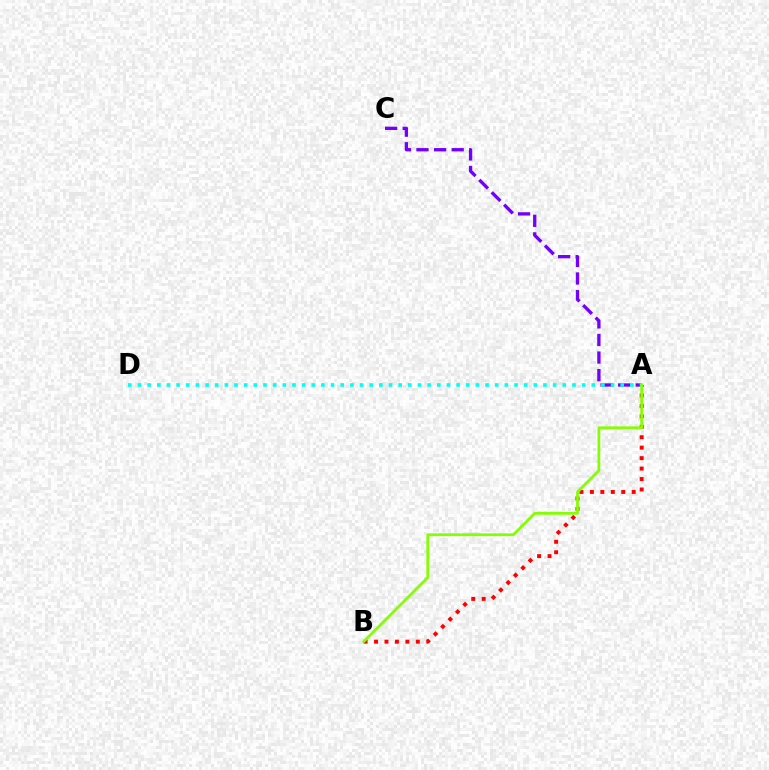{('A', 'B'): [{'color': '#ff0000', 'line_style': 'dotted', 'thickness': 2.84}, {'color': '#84ff00', 'line_style': 'solid', 'thickness': 1.98}], ('A', 'C'): [{'color': '#7200ff', 'line_style': 'dashed', 'thickness': 2.39}], ('A', 'D'): [{'color': '#00fff6', 'line_style': 'dotted', 'thickness': 2.62}]}